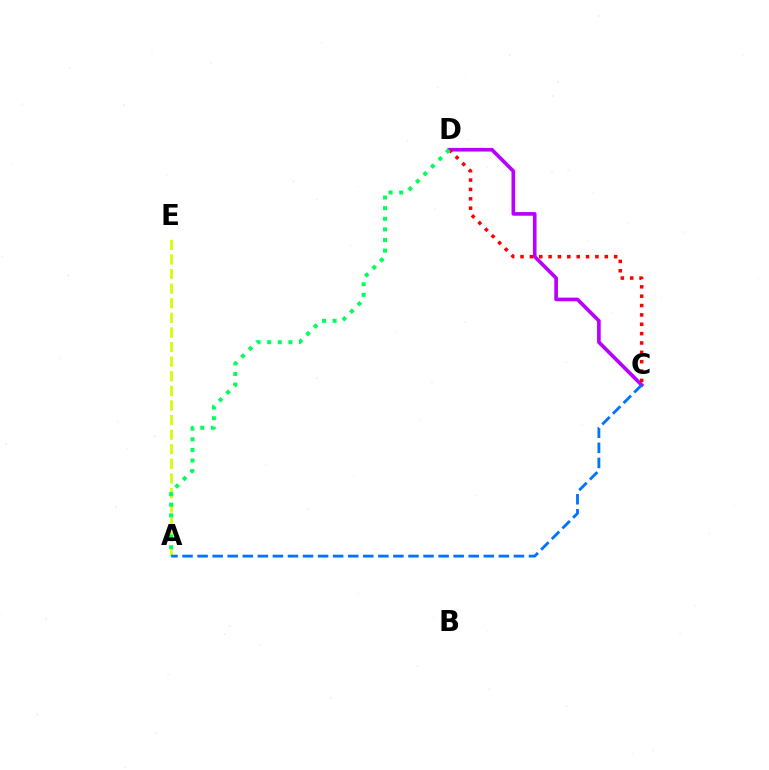{('A', 'E'): [{'color': '#d1ff00', 'line_style': 'dashed', 'thickness': 1.98}], ('C', 'D'): [{'color': '#b900ff', 'line_style': 'solid', 'thickness': 2.63}, {'color': '#ff0000', 'line_style': 'dotted', 'thickness': 2.54}], ('A', 'C'): [{'color': '#0074ff', 'line_style': 'dashed', 'thickness': 2.05}], ('A', 'D'): [{'color': '#00ff5c', 'line_style': 'dotted', 'thickness': 2.88}]}